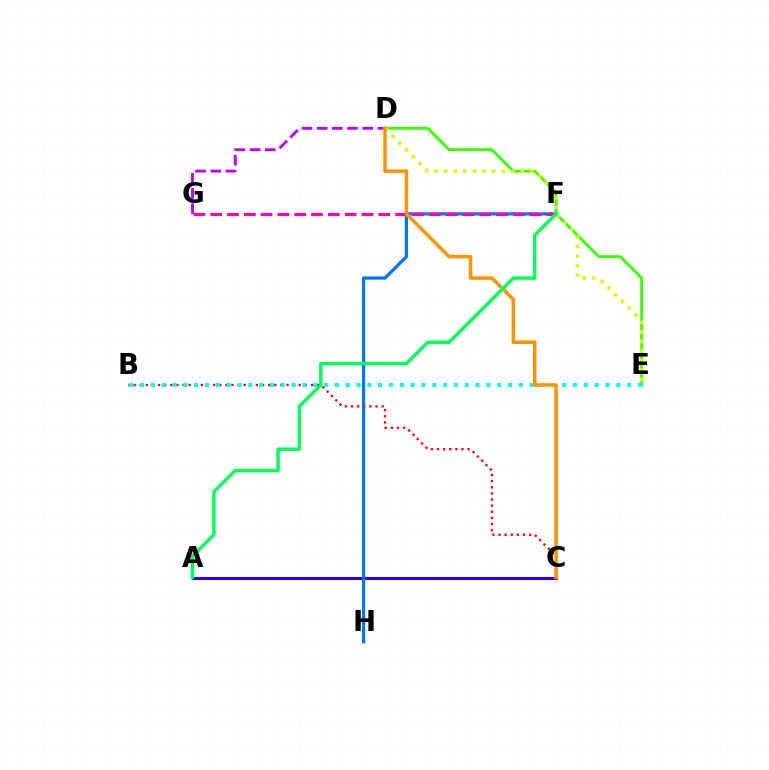{('D', 'G'): [{'color': '#b900ff', 'line_style': 'dashed', 'thickness': 2.06}], ('D', 'E'): [{'color': '#3dff00', 'line_style': 'solid', 'thickness': 2.09}, {'color': '#d1ff00', 'line_style': 'dotted', 'thickness': 2.6}], ('B', 'C'): [{'color': '#ff0000', 'line_style': 'dotted', 'thickness': 1.66}], ('A', 'C'): [{'color': '#2500ff', 'line_style': 'solid', 'thickness': 2.17}], ('B', 'E'): [{'color': '#00fff6', 'line_style': 'dotted', 'thickness': 2.94}], ('F', 'H'): [{'color': '#0074ff', 'line_style': 'solid', 'thickness': 2.32}], ('F', 'G'): [{'color': '#ff00ac', 'line_style': 'dashed', 'thickness': 2.28}], ('C', 'D'): [{'color': '#ff9400', 'line_style': 'solid', 'thickness': 2.54}], ('A', 'F'): [{'color': '#00ff5c', 'line_style': 'solid', 'thickness': 2.48}]}